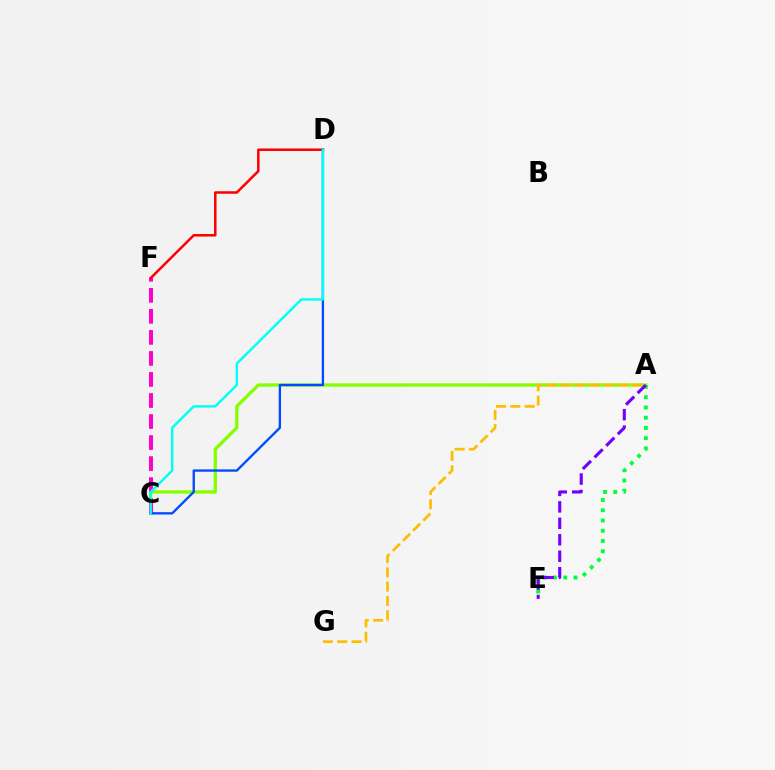{('A', 'C'): [{'color': '#84ff00', 'line_style': 'solid', 'thickness': 2.38}], ('C', 'F'): [{'color': '#ff00cf', 'line_style': 'dashed', 'thickness': 2.86}], ('A', 'E'): [{'color': '#00ff39', 'line_style': 'dotted', 'thickness': 2.79}, {'color': '#7200ff', 'line_style': 'dashed', 'thickness': 2.24}], ('A', 'G'): [{'color': '#ffbd00', 'line_style': 'dashed', 'thickness': 1.95}], ('D', 'F'): [{'color': '#ff0000', 'line_style': 'solid', 'thickness': 1.82}], ('C', 'D'): [{'color': '#004bff', 'line_style': 'solid', 'thickness': 1.69}, {'color': '#00fff6', 'line_style': 'solid', 'thickness': 1.74}]}